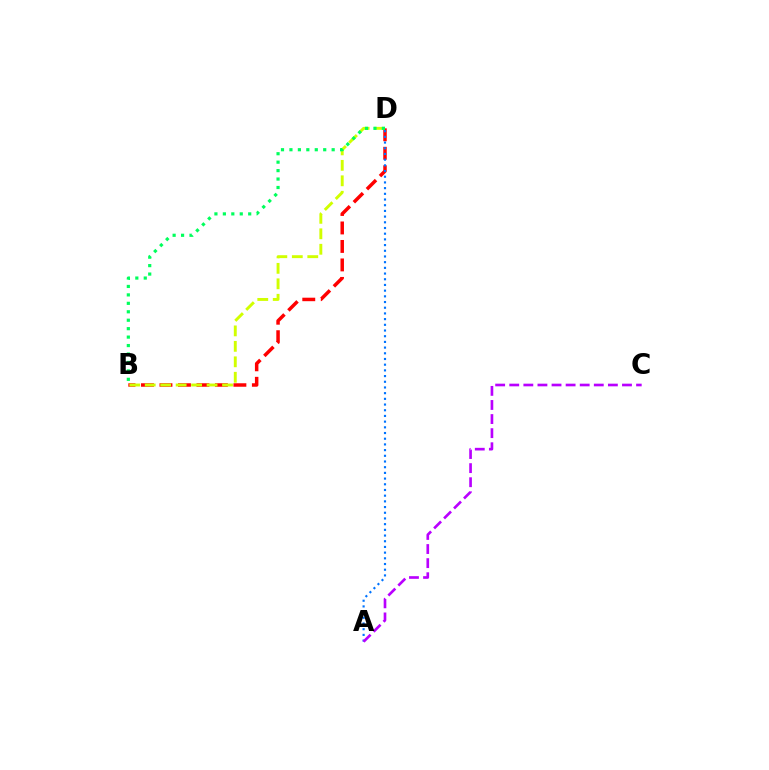{('B', 'D'): [{'color': '#ff0000', 'line_style': 'dashed', 'thickness': 2.51}, {'color': '#d1ff00', 'line_style': 'dashed', 'thickness': 2.1}, {'color': '#00ff5c', 'line_style': 'dotted', 'thickness': 2.29}], ('A', 'D'): [{'color': '#0074ff', 'line_style': 'dotted', 'thickness': 1.55}], ('A', 'C'): [{'color': '#b900ff', 'line_style': 'dashed', 'thickness': 1.91}]}